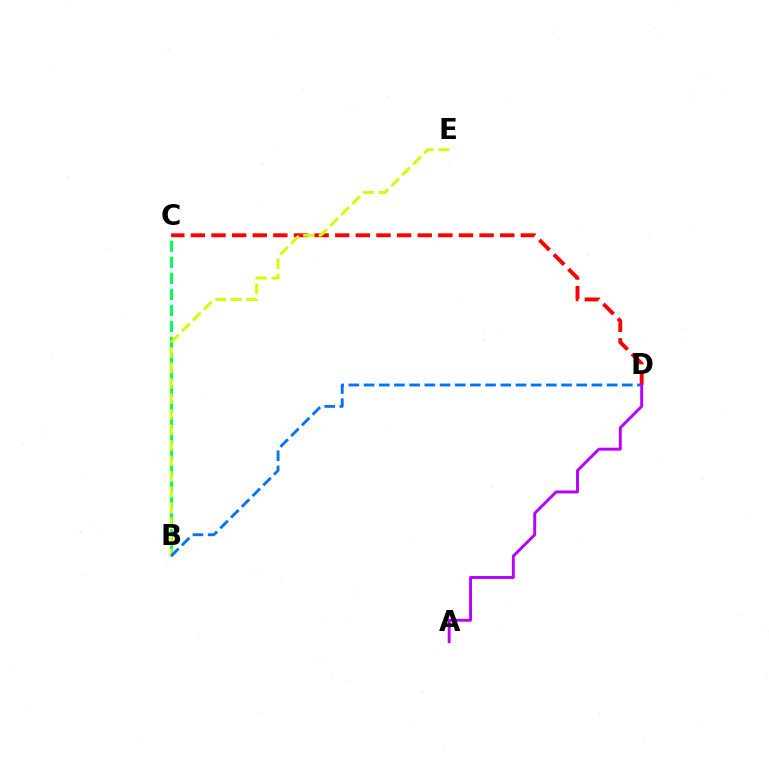{('B', 'C'): [{'color': '#00ff5c', 'line_style': 'dashed', 'thickness': 2.18}], ('C', 'D'): [{'color': '#ff0000', 'line_style': 'dashed', 'thickness': 2.8}], ('B', 'E'): [{'color': '#d1ff00', 'line_style': 'dashed', 'thickness': 2.11}], ('B', 'D'): [{'color': '#0074ff', 'line_style': 'dashed', 'thickness': 2.06}], ('A', 'D'): [{'color': '#b900ff', 'line_style': 'solid', 'thickness': 2.1}]}